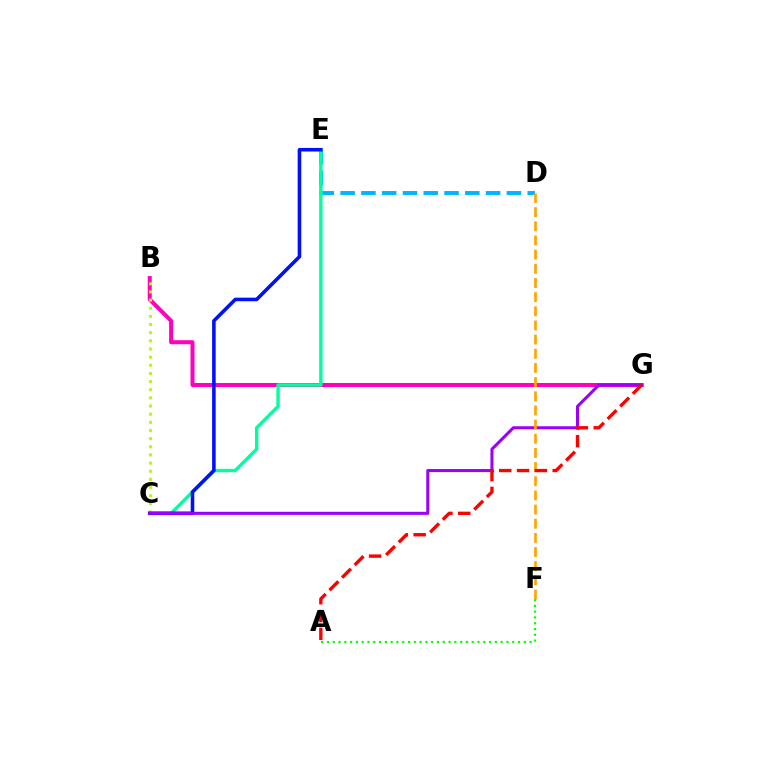{('B', 'G'): [{'color': '#ff00bd', 'line_style': 'solid', 'thickness': 2.89}], ('D', 'E'): [{'color': '#00b5ff', 'line_style': 'dashed', 'thickness': 2.82}], ('C', 'E'): [{'color': '#00ff9d', 'line_style': 'solid', 'thickness': 2.44}, {'color': '#0010ff', 'line_style': 'solid', 'thickness': 2.56}], ('B', 'C'): [{'color': '#b3ff00', 'line_style': 'dotted', 'thickness': 2.21}], ('C', 'G'): [{'color': '#9b00ff', 'line_style': 'solid', 'thickness': 2.19}], ('A', 'F'): [{'color': '#08ff00', 'line_style': 'dotted', 'thickness': 1.57}], ('D', 'F'): [{'color': '#ffa500', 'line_style': 'dashed', 'thickness': 1.92}], ('A', 'G'): [{'color': '#ff0000', 'line_style': 'dashed', 'thickness': 2.42}]}